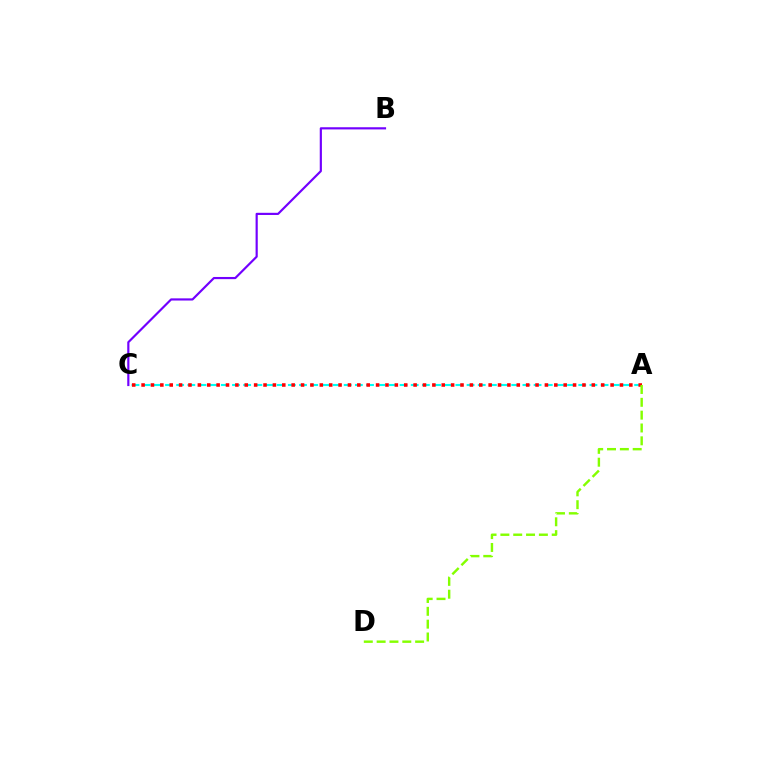{('A', 'C'): [{'color': '#00fff6', 'line_style': 'dashed', 'thickness': 1.52}, {'color': '#ff0000', 'line_style': 'dotted', 'thickness': 2.55}], ('A', 'D'): [{'color': '#84ff00', 'line_style': 'dashed', 'thickness': 1.74}], ('B', 'C'): [{'color': '#7200ff', 'line_style': 'solid', 'thickness': 1.56}]}